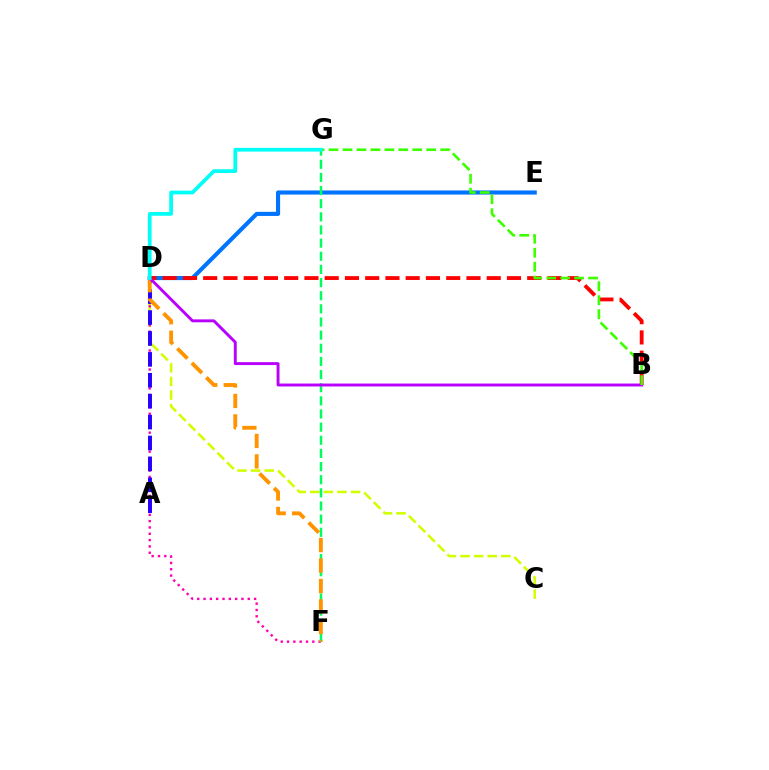{('C', 'D'): [{'color': '#d1ff00', 'line_style': 'dashed', 'thickness': 1.85}], ('D', 'F'): [{'color': '#ff00ac', 'line_style': 'dotted', 'thickness': 1.72}, {'color': '#ff9400', 'line_style': 'dashed', 'thickness': 2.78}], ('D', 'E'): [{'color': '#0074ff', 'line_style': 'solid', 'thickness': 2.96}], ('A', 'D'): [{'color': '#2500ff', 'line_style': 'dashed', 'thickness': 2.84}], ('B', 'D'): [{'color': '#ff0000', 'line_style': 'dashed', 'thickness': 2.75}, {'color': '#b900ff', 'line_style': 'solid', 'thickness': 2.1}], ('F', 'G'): [{'color': '#00ff5c', 'line_style': 'dashed', 'thickness': 1.79}], ('B', 'G'): [{'color': '#3dff00', 'line_style': 'dashed', 'thickness': 1.9}], ('D', 'G'): [{'color': '#00fff6', 'line_style': 'solid', 'thickness': 2.68}]}